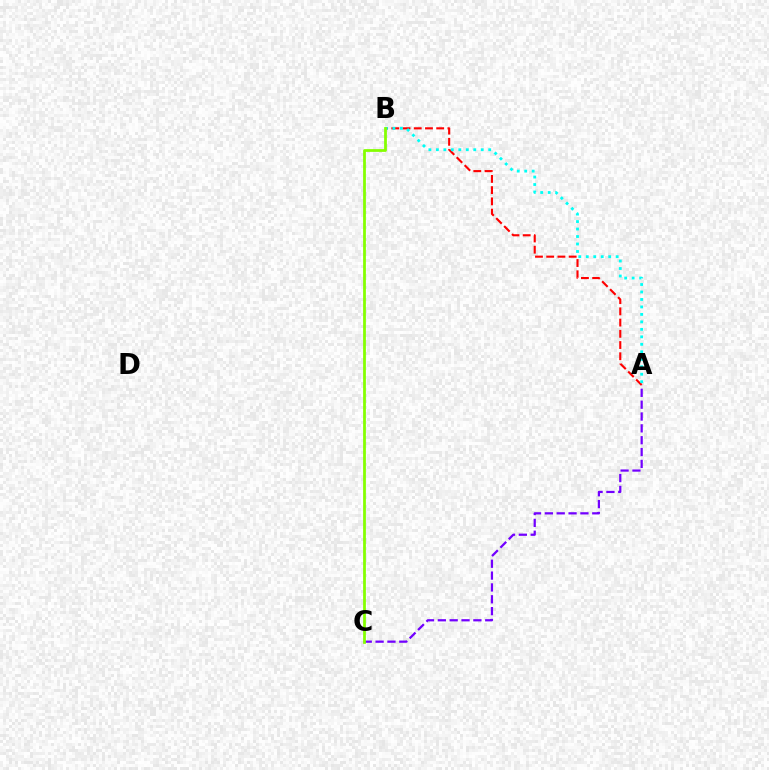{('A', 'C'): [{'color': '#7200ff', 'line_style': 'dashed', 'thickness': 1.61}], ('A', 'B'): [{'color': '#ff0000', 'line_style': 'dashed', 'thickness': 1.52}, {'color': '#00fff6', 'line_style': 'dotted', 'thickness': 2.03}], ('B', 'C'): [{'color': '#84ff00', 'line_style': 'solid', 'thickness': 1.99}]}